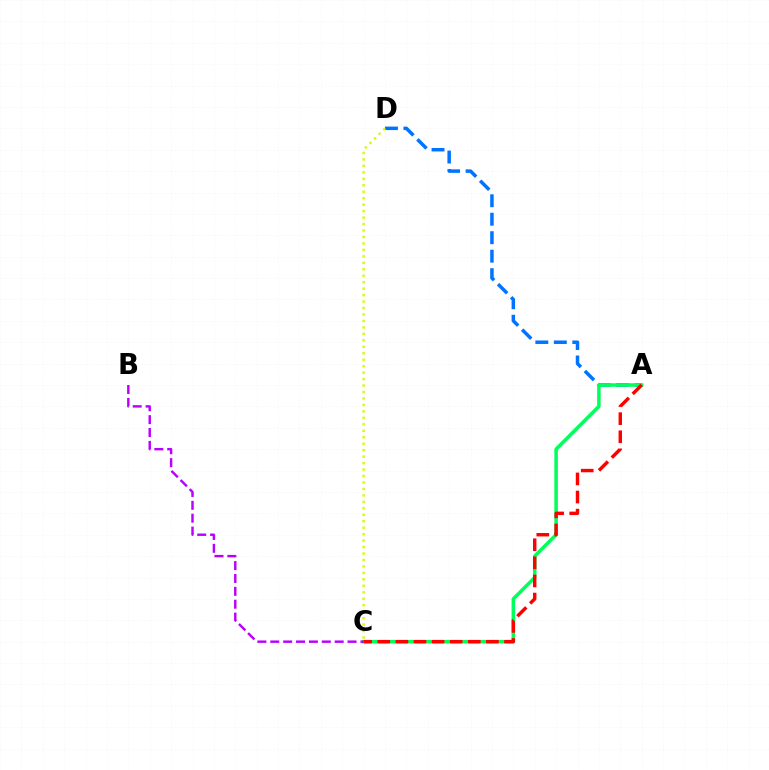{('A', 'D'): [{'color': '#0074ff', 'line_style': 'dashed', 'thickness': 2.51}], ('A', 'C'): [{'color': '#00ff5c', 'line_style': 'solid', 'thickness': 2.54}, {'color': '#ff0000', 'line_style': 'dashed', 'thickness': 2.46}], ('C', 'D'): [{'color': '#d1ff00', 'line_style': 'dotted', 'thickness': 1.76}], ('B', 'C'): [{'color': '#b900ff', 'line_style': 'dashed', 'thickness': 1.75}]}